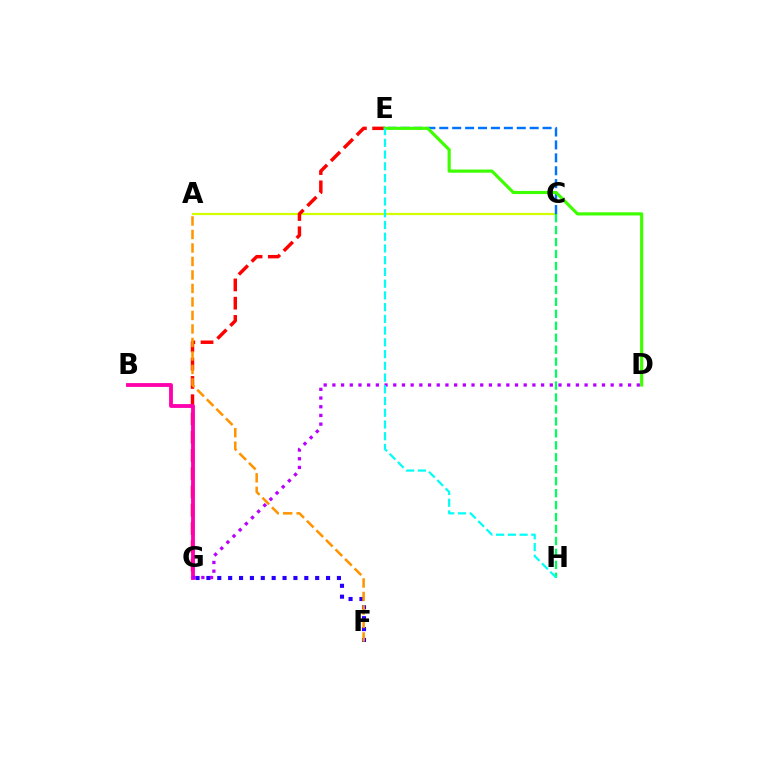{('A', 'C'): [{'color': '#d1ff00', 'line_style': 'solid', 'thickness': 1.61}], ('C', 'E'): [{'color': '#0074ff', 'line_style': 'dashed', 'thickness': 1.75}], ('F', 'G'): [{'color': '#2500ff', 'line_style': 'dotted', 'thickness': 2.96}], ('E', 'G'): [{'color': '#ff0000', 'line_style': 'dashed', 'thickness': 2.48}], ('A', 'F'): [{'color': '#ff9400', 'line_style': 'dashed', 'thickness': 1.83}], ('B', 'G'): [{'color': '#ff00ac', 'line_style': 'solid', 'thickness': 2.76}], ('D', 'E'): [{'color': '#3dff00', 'line_style': 'solid', 'thickness': 2.27}], ('C', 'H'): [{'color': '#00ff5c', 'line_style': 'dashed', 'thickness': 1.62}], ('D', 'G'): [{'color': '#b900ff', 'line_style': 'dotted', 'thickness': 2.36}], ('E', 'H'): [{'color': '#00fff6', 'line_style': 'dashed', 'thickness': 1.59}]}